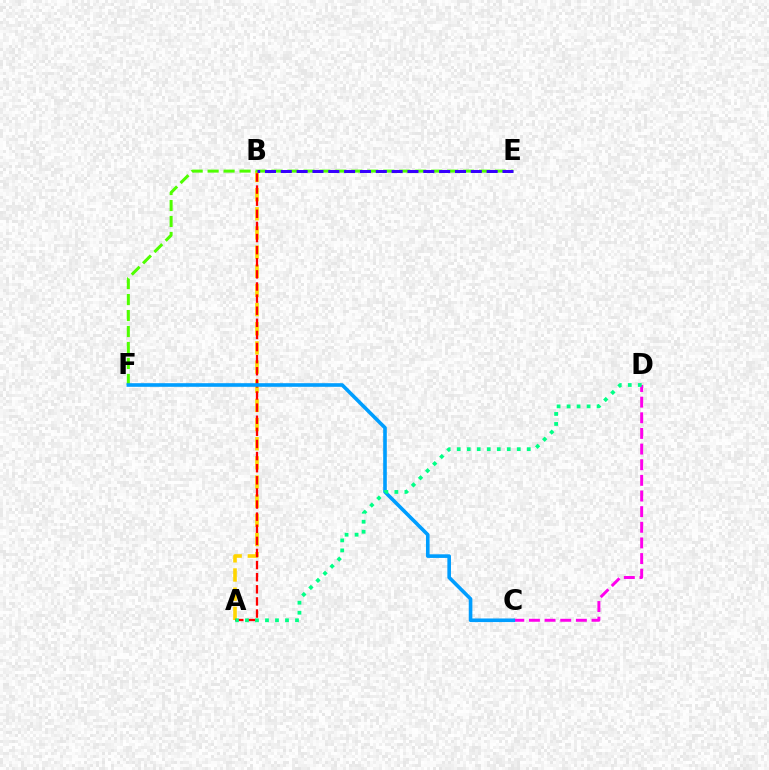{('C', 'D'): [{'color': '#ff00ed', 'line_style': 'dashed', 'thickness': 2.12}], ('A', 'B'): [{'color': '#ffd500', 'line_style': 'dashed', 'thickness': 2.6}, {'color': '#ff0000', 'line_style': 'dashed', 'thickness': 1.65}], ('E', 'F'): [{'color': '#4fff00', 'line_style': 'dashed', 'thickness': 2.17}], ('B', 'E'): [{'color': '#3700ff', 'line_style': 'dashed', 'thickness': 2.15}], ('C', 'F'): [{'color': '#009eff', 'line_style': 'solid', 'thickness': 2.6}], ('A', 'D'): [{'color': '#00ff86', 'line_style': 'dotted', 'thickness': 2.72}]}